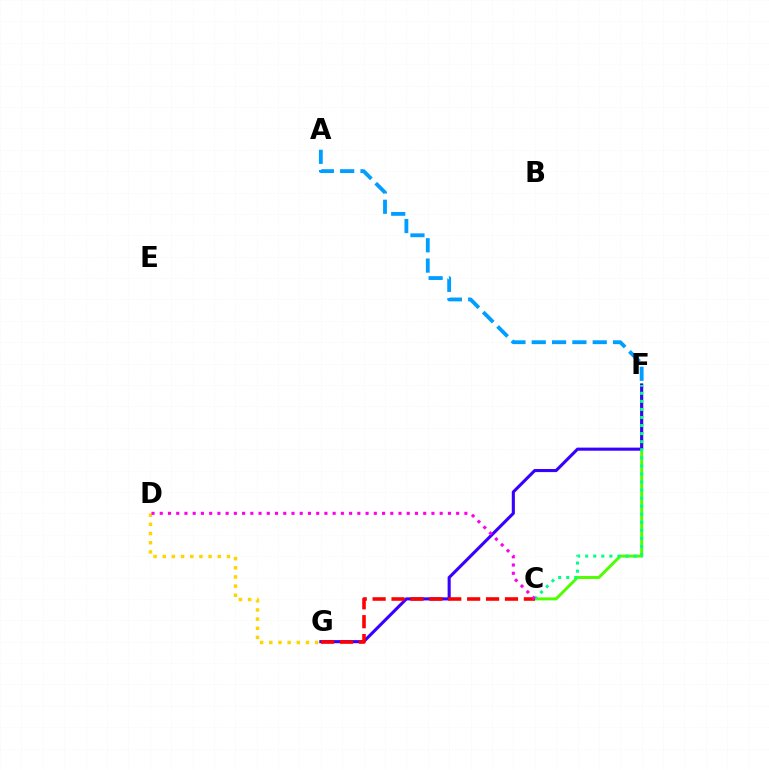{('C', 'F'): [{'color': '#4fff00', 'line_style': 'solid', 'thickness': 2.13}, {'color': '#00ff86', 'line_style': 'dotted', 'thickness': 2.19}], ('F', 'G'): [{'color': '#3700ff', 'line_style': 'solid', 'thickness': 2.22}], ('D', 'G'): [{'color': '#ffd500', 'line_style': 'dotted', 'thickness': 2.49}], ('A', 'F'): [{'color': '#009eff', 'line_style': 'dashed', 'thickness': 2.76}], ('C', 'G'): [{'color': '#ff0000', 'line_style': 'dashed', 'thickness': 2.57}], ('C', 'D'): [{'color': '#ff00ed', 'line_style': 'dotted', 'thickness': 2.24}]}